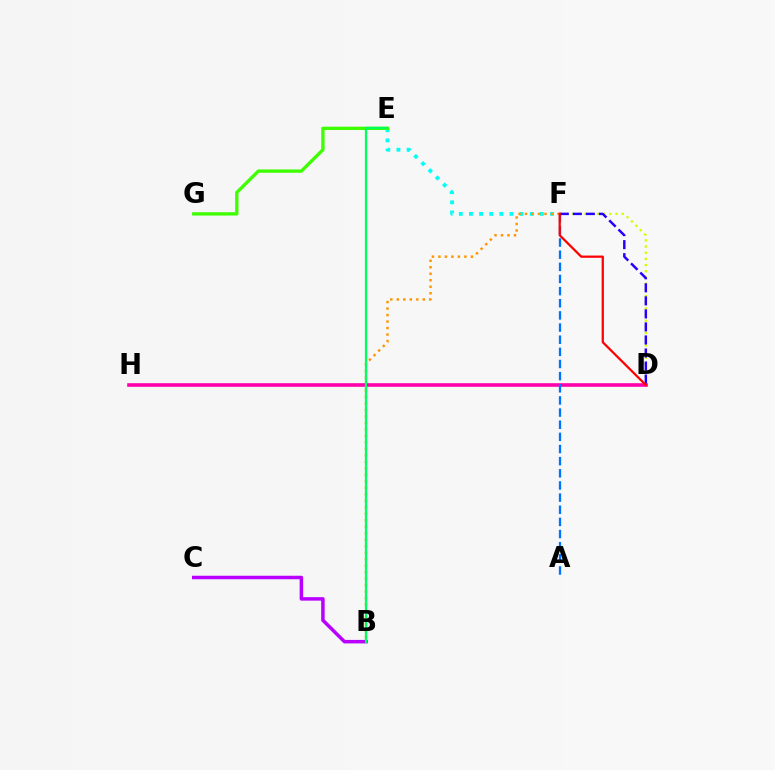{('E', 'F'): [{'color': '#00fff6', 'line_style': 'dotted', 'thickness': 2.75}], ('D', 'F'): [{'color': '#d1ff00', 'line_style': 'dotted', 'thickness': 1.68}, {'color': '#2500ff', 'line_style': 'dashed', 'thickness': 1.77}, {'color': '#ff0000', 'line_style': 'solid', 'thickness': 1.62}], ('B', 'F'): [{'color': '#ff9400', 'line_style': 'dotted', 'thickness': 1.76}], ('E', 'G'): [{'color': '#3dff00', 'line_style': 'solid', 'thickness': 2.4}], ('D', 'H'): [{'color': '#ff00ac', 'line_style': 'solid', 'thickness': 2.6}], ('A', 'F'): [{'color': '#0074ff', 'line_style': 'dashed', 'thickness': 1.65}], ('B', 'C'): [{'color': '#b900ff', 'line_style': 'solid', 'thickness': 2.52}], ('B', 'E'): [{'color': '#00ff5c', 'line_style': 'solid', 'thickness': 1.64}]}